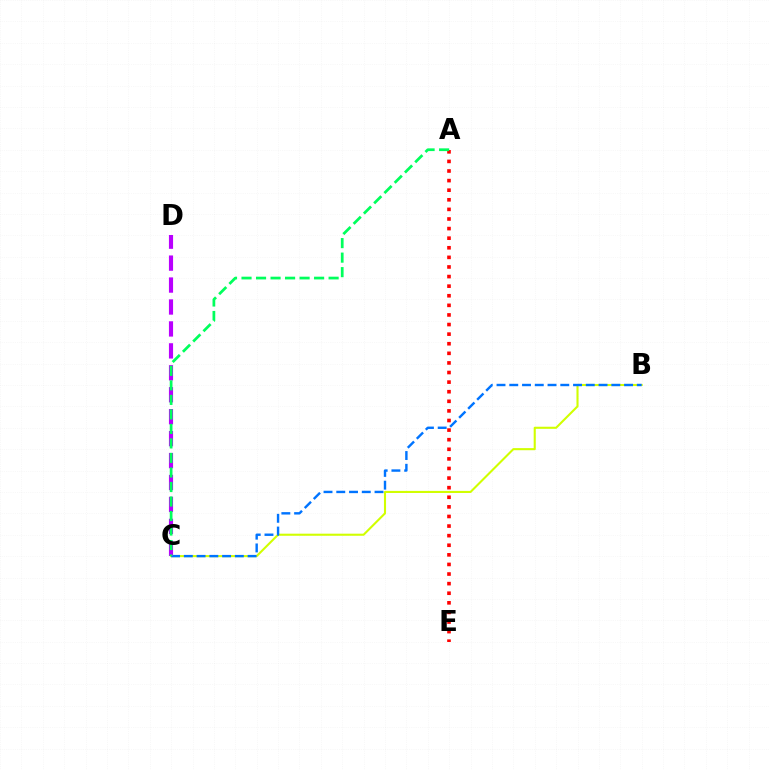{('B', 'C'): [{'color': '#d1ff00', 'line_style': 'solid', 'thickness': 1.51}, {'color': '#0074ff', 'line_style': 'dashed', 'thickness': 1.73}], ('C', 'D'): [{'color': '#b900ff', 'line_style': 'dashed', 'thickness': 2.98}], ('A', 'E'): [{'color': '#ff0000', 'line_style': 'dotted', 'thickness': 2.61}], ('A', 'C'): [{'color': '#00ff5c', 'line_style': 'dashed', 'thickness': 1.97}]}